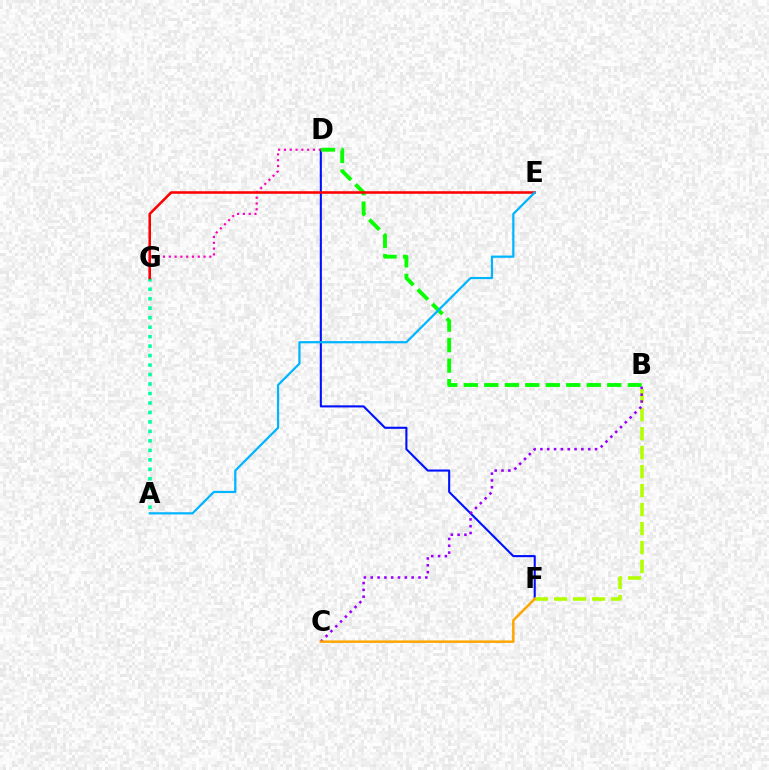{('D', 'F'): [{'color': '#0010ff', 'line_style': 'solid', 'thickness': 1.51}], ('B', 'F'): [{'color': '#b3ff00', 'line_style': 'dashed', 'thickness': 2.58}], ('B', 'D'): [{'color': '#08ff00', 'line_style': 'dashed', 'thickness': 2.78}], ('D', 'G'): [{'color': '#ff00bd', 'line_style': 'dotted', 'thickness': 1.57}], ('A', 'G'): [{'color': '#00ff9d', 'line_style': 'dotted', 'thickness': 2.57}], ('E', 'G'): [{'color': '#ff0000', 'line_style': 'solid', 'thickness': 1.84}], ('B', 'C'): [{'color': '#9b00ff', 'line_style': 'dotted', 'thickness': 1.85}], ('A', 'E'): [{'color': '#00b5ff', 'line_style': 'solid', 'thickness': 1.6}], ('C', 'F'): [{'color': '#ffa500', 'line_style': 'solid', 'thickness': 1.79}]}